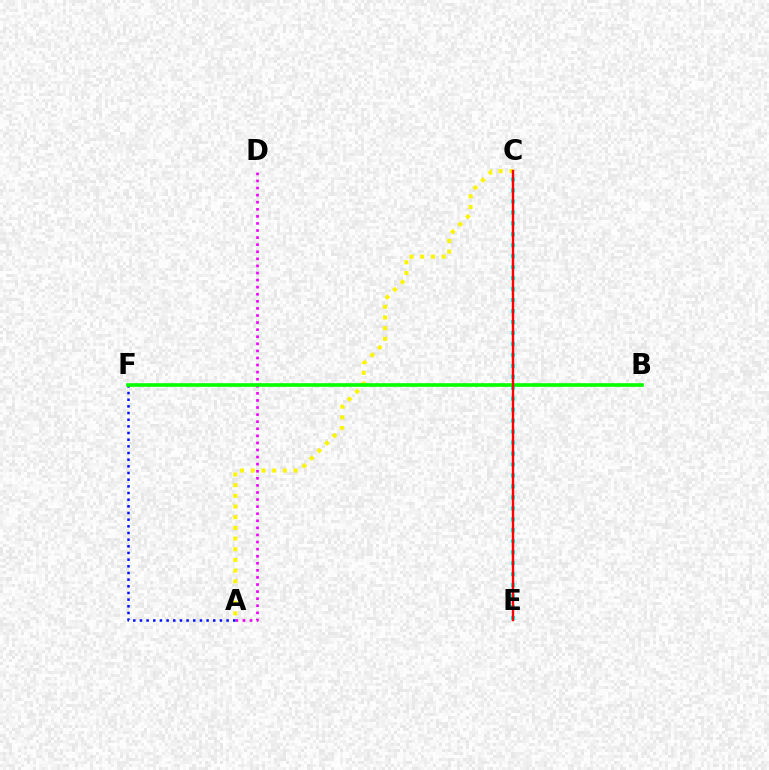{('A', 'D'): [{'color': '#ee00ff', 'line_style': 'dotted', 'thickness': 1.92}], ('A', 'F'): [{'color': '#0010ff', 'line_style': 'dotted', 'thickness': 1.81}], ('A', 'C'): [{'color': '#fcf500', 'line_style': 'dotted', 'thickness': 2.9}], ('C', 'E'): [{'color': '#00fff6', 'line_style': 'dotted', 'thickness': 2.98}, {'color': '#ff0000', 'line_style': 'solid', 'thickness': 1.73}], ('B', 'F'): [{'color': '#08ff00', 'line_style': 'solid', 'thickness': 2.63}]}